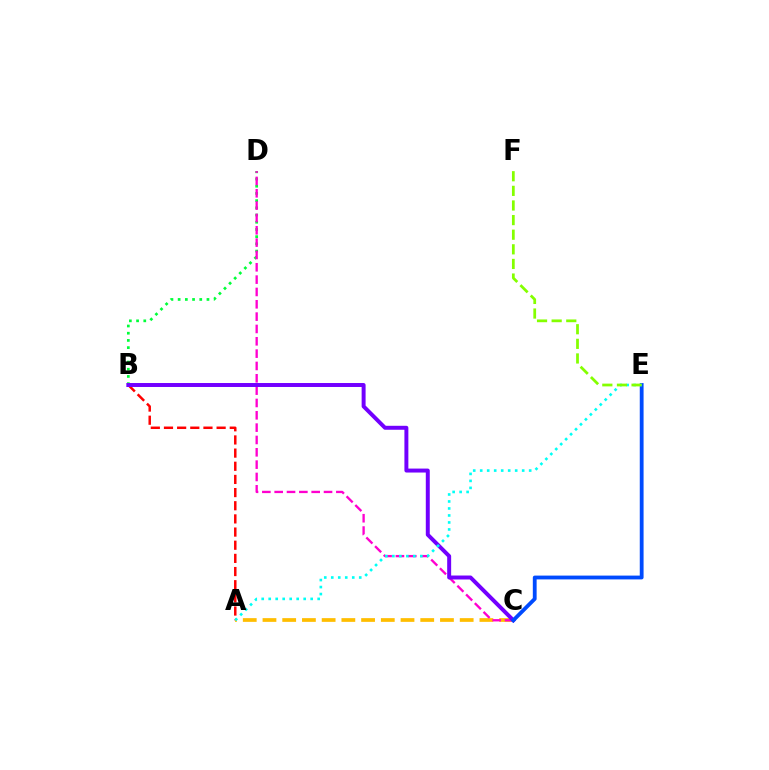{('A', 'B'): [{'color': '#ff0000', 'line_style': 'dashed', 'thickness': 1.79}], ('B', 'D'): [{'color': '#00ff39', 'line_style': 'dotted', 'thickness': 1.96}], ('A', 'C'): [{'color': '#ffbd00', 'line_style': 'dashed', 'thickness': 2.68}], ('C', 'D'): [{'color': '#ff00cf', 'line_style': 'dashed', 'thickness': 1.68}], ('B', 'C'): [{'color': '#7200ff', 'line_style': 'solid', 'thickness': 2.85}], ('C', 'E'): [{'color': '#004bff', 'line_style': 'solid', 'thickness': 2.75}], ('A', 'E'): [{'color': '#00fff6', 'line_style': 'dotted', 'thickness': 1.9}], ('E', 'F'): [{'color': '#84ff00', 'line_style': 'dashed', 'thickness': 1.99}]}